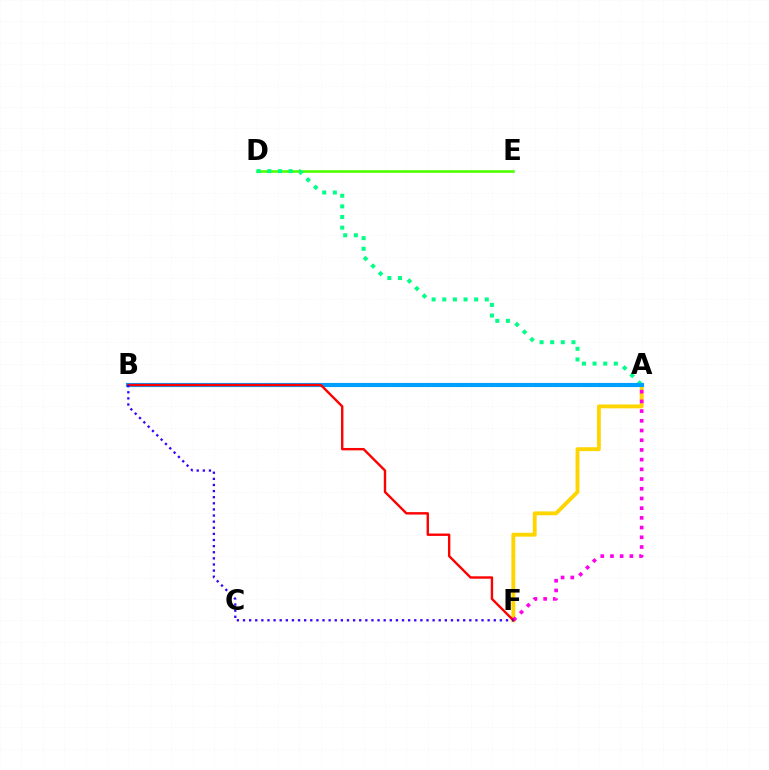{('A', 'F'): [{'color': '#ffd500', 'line_style': 'solid', 'thickness': 2.78}, {'color': '#ff00ed', 'line_style': 'dotted', 'thickness': 2.64}], ('D', 'E'): [{'color': '#4fff00', 'line_style': 'solid', 'thickness': 1.89}], ('A', 'D'): [{'color': '#00ff86', 'line_style': 'dotted', 'thickness': 2.89}], ('A', 'B'): [{'color': '#009eff', 'line_style': 'solid', 'thickness': 2.98}], ('B', 'F'): [{'color': '#ff0000', 'line_style': 'solid', 'thickness': 1.72}, {'color': '#3700ff', 'line_style': 'dotted', 'thickness': 1.66}]}